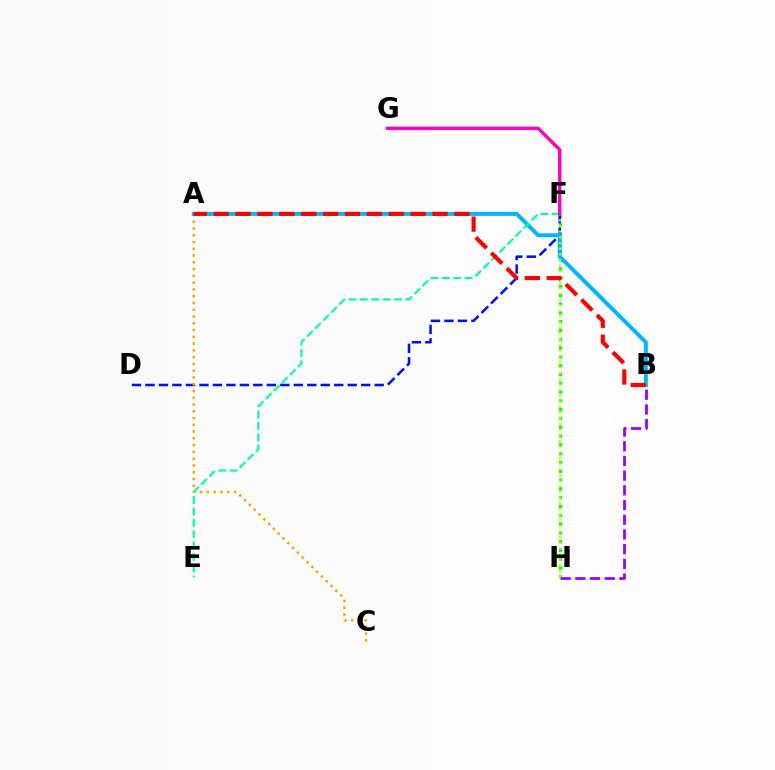{('F', 'H'): [{'color': '#08ff00', 'line_style': 'dotted', 'thickness': 2.39}, {'color': '#b3ff00', 'line_style': 'dotted', 'thickness': 1.54}], ('D', 'F'): [{'color': '#0010ff', 'line_style': 'dashed', 'thickness': 1.83}], ('A', 'C'): [{'color': '#ffa500', 'line_style': 'dotted', 'thickness': 1.84}], ('A', 'B'): [{'color': '#00b5ff', 'line_style': 'solid', 'thickness': 2.84}, {'color': '#ff0000', 'line_style': 'dashed', 'thickness': 2.97}], ('B', 'H'): [{'color': '#9b00ff', 'line_style': 'dashed', 'thickness': 2.0}], ('E', 'F'): [{'color': '#00ff9d', 'line_style': 'dashed', 'thickness': 1.54}], ('F', 'G'): [{'color': '#ff00bd', 'line_style': 'solid', 'thickness': 2.44}]}